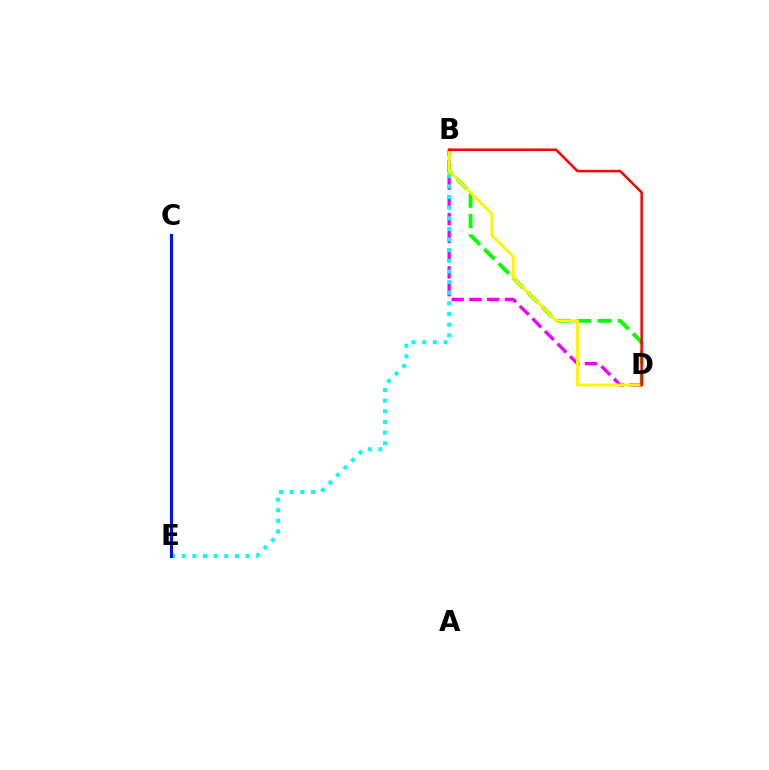{('B', 'D'): [{'color': '#ee00ff', 'line_style': 'dashed', 'thickness': 2.41}, {'color': '#08ff00', 'line_style': 'dashed', 'thickness': 2.77}, {'color': '#fcf500', 'line_style': 'solid', 'thickness': 2.08}, {'color': '#ff0000', 'line_style': 'solid', 'thickness': 1.82}], ('B', 'E'): [{'color': '#00fff6', 'line_style': 'dotted', 'thickness': 2.89}], ('C', 'E'): [{'color': '#0010ff', 'line_style': 'solid', 'thickness': 2.23}]}